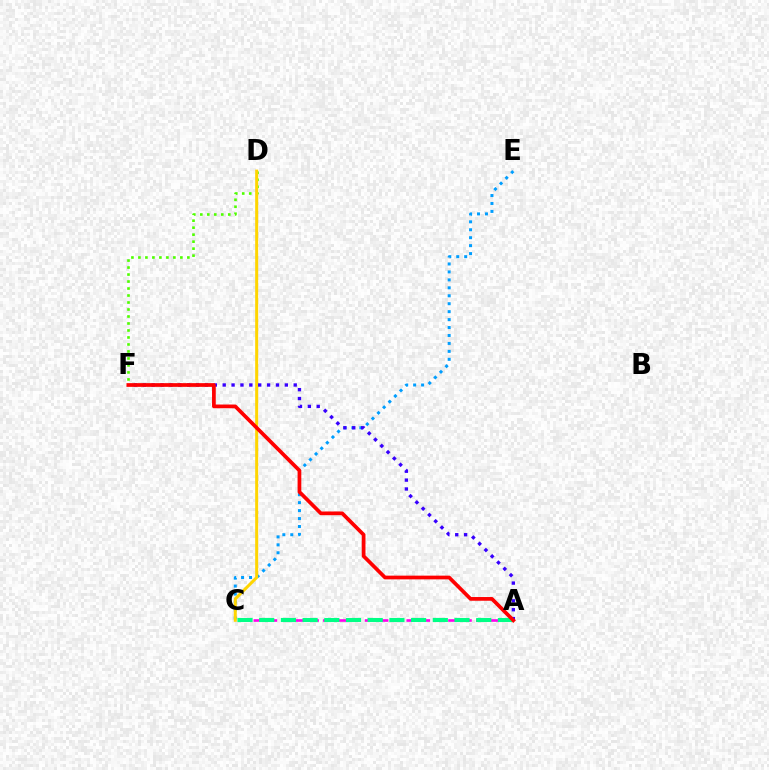{('A', 'C'): [{'color': '#ff00ed', 'line_style': 'dashed', 'thickness': 1.89}, {'color': '#00ff86', 'line_style': 'dashed', 'thickness': 2.95}], ('D', 'F'): [{'color': '#4fff00', 'line_style': 'dotted', 'thickness': 1.9}], ('C', 'E'): [{'color': '#009eff', 'line_style': 'dotted', 'thickness': 2.16}], ('C', 'D'): [{'color': '#ffd500', 'line_style': 'solid', 'thickness': 2.16}], ('A', 'F'): [{'color': '#3700ff', 'line_style': 'dotted', 'thickness': 2.41}, {'color': '#ff0000', 'line_style': 'solid', 'thickness': 2.68}]}